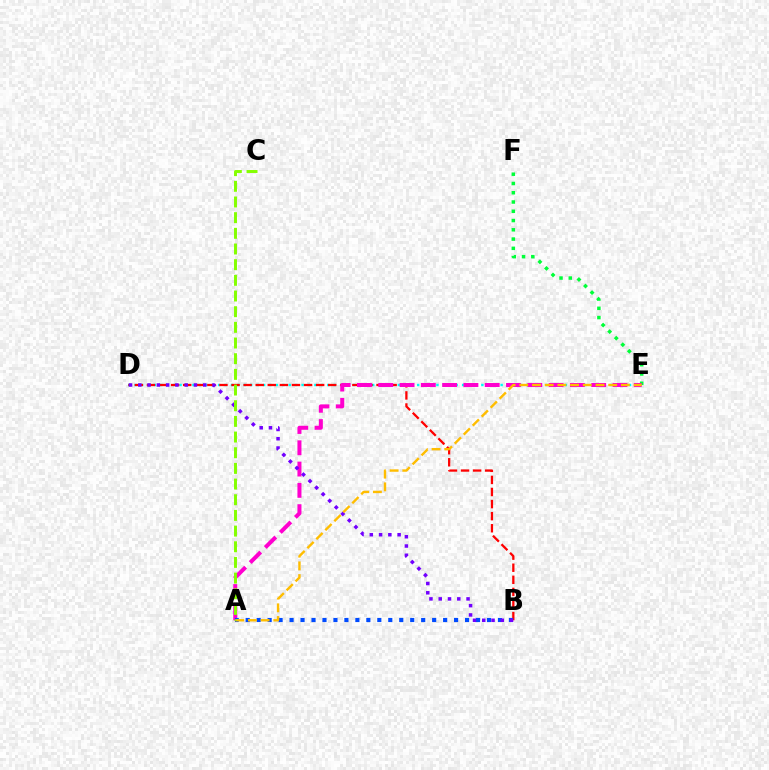{('D', 'E'): [{'color': '#00fff6', 'line_style': 'dotted', 'thickness': 1.74}], ('B', 'D'): [{'color': '#ff0000', 'line_style': 'dashed', 'thickness': 1.64}, {'color': '#7200ff', 'line_style': 'dotted', 'thickness': 2.52}], ('E', 'F'): [{'color': '#00ff39', 'line_style': 'dotted', 'thickness': 2.52}], ('A', 'E'): [{'color': '#ff00cf', 'line_style': 'dashed', 'thickness': 2.89}, {'color': '#ffbd00', 'line_style': 'dashed', 'thickness': 1.73}], ('A', 'B'): [{'color': '#004bff', 'line_style': 'dotted', 'thickness': 2.98}], ('A', 'C'): [{'color': '#84ff00', 'line_style': 'dashed', 'thickness': 2.13}]}